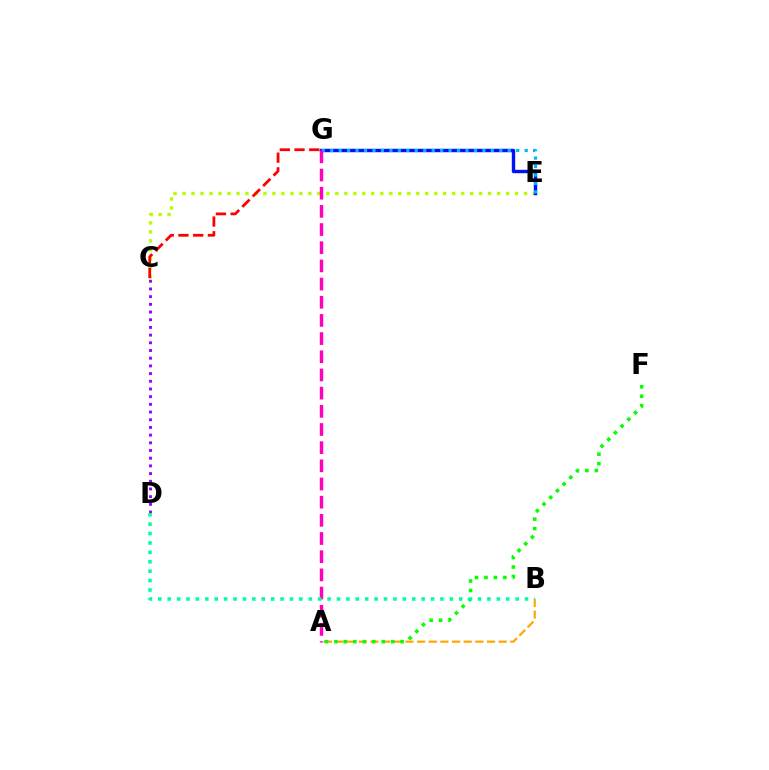{('C', 'E'): [{'color': '#b3ff00', 'line_style': 'dotted', 'thickness': 2.44}], ('A', 'B'): [{'color': '#ffa500', 'line_style': 'dashed', 'thickness': 1.58}], ('E', 'G'): [{'color': '#0010ff', 'line_style': 'solid', 'thickness': 2.44}, {'color': '#00b5ff', 'line_style': 'dotted', 'thickness': 2.3}], ('A', 'F'): [{'color': '#08ff00', 'line_style': 'dotted', 'thickness': 2.57}], ('C', 'D'): [{'color': '#9b00ff', 'line_style': 'dotted', 'thickness': 2.09}], ('A', 'G'): [{'color': '#ff00bd', 'line_style': 'dashed', 'thickness': 2.47}], ('B', 'D'): [{'color': '#00ff9d', 'line_style': 'dotted', 'thickness': 2.55}], ('C', 'G'): [{'color': '#ff0000', 'line_style': 'dashed', 'thickness': 2.0}]}